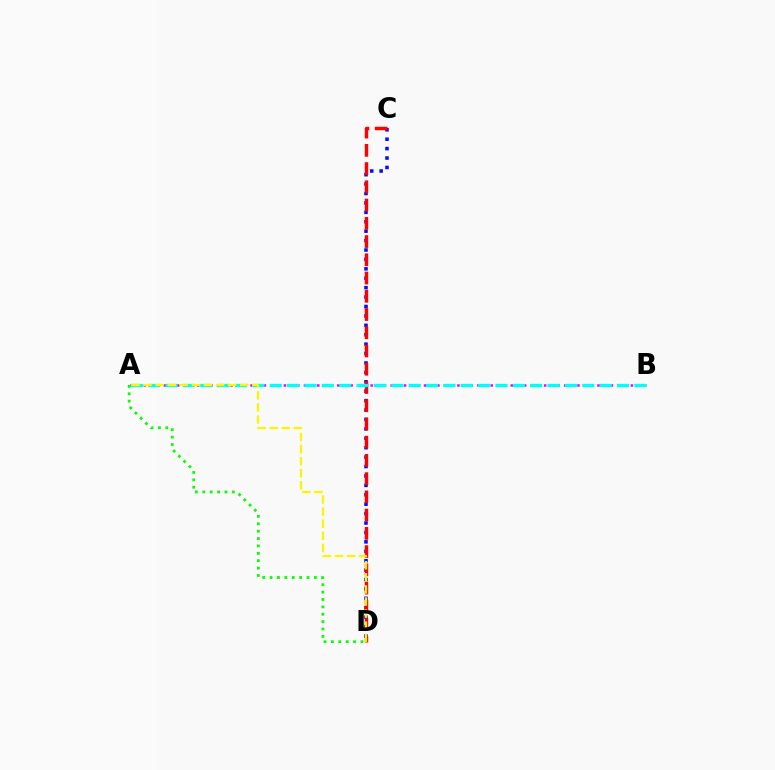{('C', 'D'): [{'color': '#0010ff', 'line_style': 'dotted', 'thickness': 2.56}, {'color': '#ff0000', 'line_style': 'dashed', 'thickness': 2.48}], ('A', 'B'): [{'color': '#ee00ff', 'line_style': 'dotted', 'thickness': 1.81}, {'color': '#00fff6', 'line_style': 'dashed', 'thickness': 2.36}], ('A', 'D'): [{'color': '#08ff00', 'line_style': 'dotted', 'thickness': 2.01}, {'color': '#fcf500', 'line_style': 'dashed', 'thickness': 1.64}]}